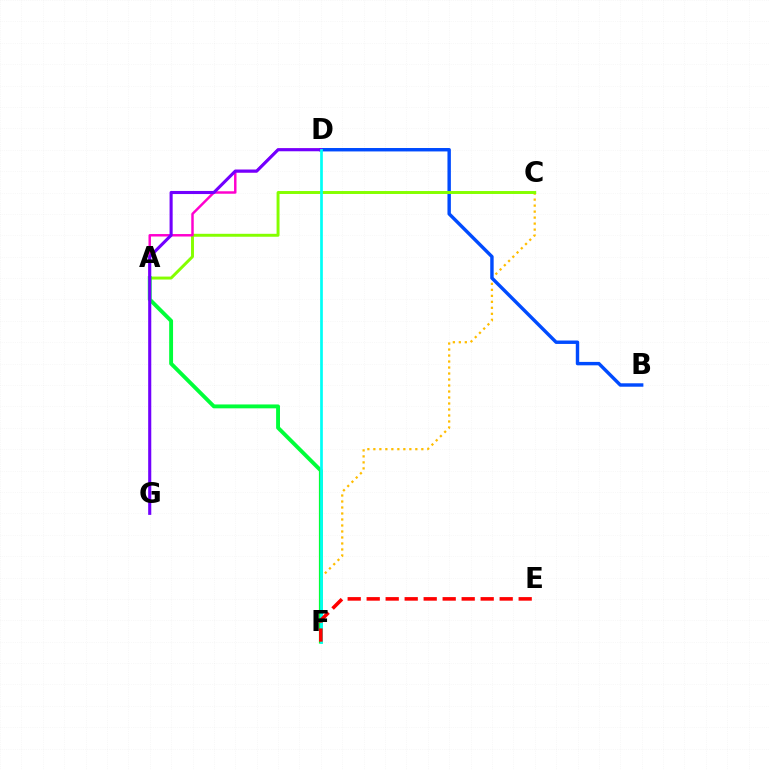{('C', 'F'): [{'color': '#ffbd00', 'line_style': 'dotted', 'thickness': 1.63}], ('B', 'D'): [{'color': '#004bff', 'line_style': 'solid', 'thickness': 2.46}], ('A', 'C'): [{'color': '#84ff00', 'line_style': 'solid', 'thickness': 2.12}], ('A', 'F'): [{'color': '#00ff39', 'line_style': 'solid', 'thickness': 2.79}], ('A', 'D'): [{'color': '#ff00cf', 'line_style': 'solid', 'thickness': 1.78}], ('D', 'G'): [{'color': '#7200ff', 'line_style': 'solid', 'thickness': 2.23}], ('D', 'F'): [{'color': '#00fff6', 'line_style': 'solid', 'thickness': 1.94}], ('E', 'F'): [{'color': '#ff0000', 'line_style': 'dashed', 'thickness': 2.58}]}